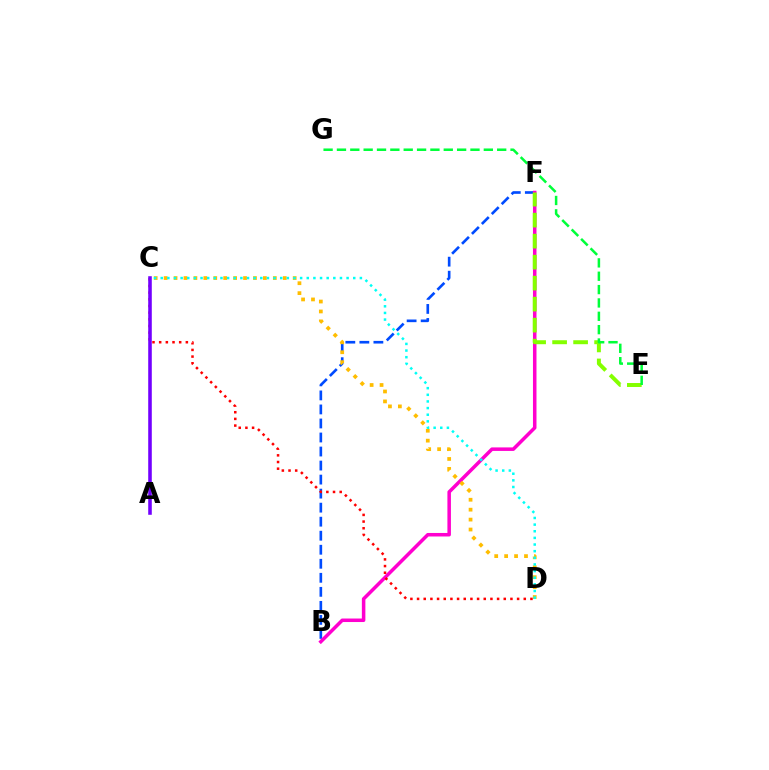{('B', 'F'): [{'color': '#004bff', 'line_style': 'dashed', 'thickness': 1.91}, {'color': '#ff00cf', 'line_style': 'solid', 'thickness': 2.53}], ('C', 'D'): [{'color': '#ffbd00', 'line_style': 'dotted', 'thickness': 2.7}, {'color': '#00fff6', 'line_style': 'dotted', 'thickness': 1.8}, {'color': '#ff0000', 'line_style': 'dotted', 'thickness': 1.81}], ('E', 'F'): [{'color': '#84ff00', 'line_style': 'dashed', 'thickness': 2.85}], ('A', 'C'): [{'color': '#7200ff', 'line_style': 'solid', 'thickness': 2.57}], ('E', 'G'): [{'color': '#00ff39', 'line_style': 'dashed', 'thickness': 1.81}]}